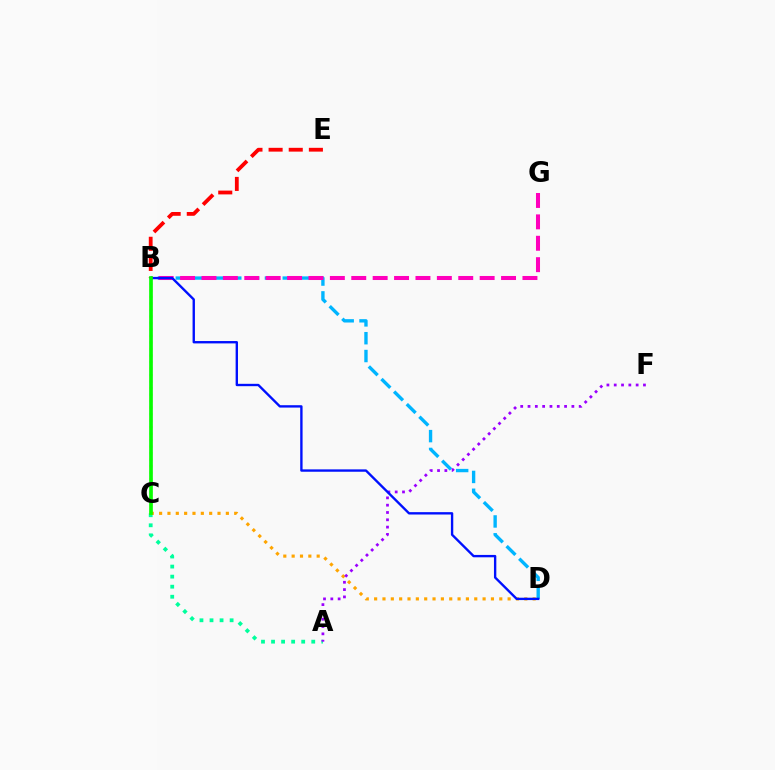{('B', 'D'): [{'color': '#00b5ff', 'line_style': 'dashed', 'thickness': 2.42}, {'color': '#0010ff', 'line_style': 'solid', 'thickness': 1.7}], ('A', 'C'): [{'color': '#00ff9d', 'line_style': 'dotted', 'thickness': 2.73}], ('C', 'D'): [{'color': '#ffa500', 'line_style': 'dotted', 'thickness': 2.27}], ('B', 'G'): [{'color': '#ff00bd', 'line_style': 'dashed', 'thickness': 2.91}], ('A', 'F'): [{'color': '#9b00ff', 'line_style': 'dotted', 'thickness': 1.99}], ('B', 'E'): [{'color': '#ff0000', 'line_style': 'dashed', 'thickness': 2.74}], ('B', 'C'): [{'color': '#b3ff00', 'line_style': 'dotted', 'thickness': 1.77}, {'color': '#08ff00', 'line_style': 'solid', 'thickness': 2.64}]}